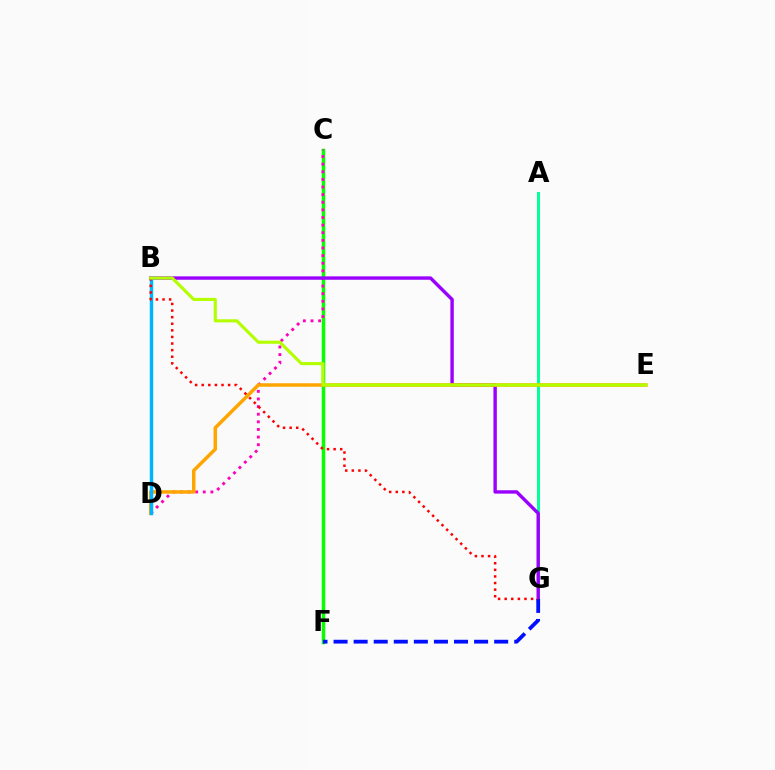{('C', 'F'): [{'color': '#08ff00', 'line_style': 'solid', 'thickness': 2.51}], ('C', 'D'): [{'color': '#ff00bd', 'line_style': 'dotted', 'thickness': 2.07}], ('A', 'G'): [{'color': '#00ff9d', 'line_style': 'solid', 'thickness': 2.12}], ('B', 'G'): [{'color': '#9b00ff', 'line_style': 'solid', 'thickness': 2.45}, {'color': '#ff0000', 'line_style': 'dotted', 'thickness': 1.79}], ('D', 'E'): [{'color': '#ffa500', 'line_style': 'solid', 'thickness': 2.51}], ('F', 'G'): [{'color': '#0010ff', 'line_style': 'dashed', 'thickness': 2.73}], ('B', 'D'): [{'color': '#00b5ff', 'line_style': 'solid', 'thickness': 2.48}], ('B', 'E'): [{'color': '#b3ff00', 'line_style': 'solid', 'thickness': 2.25}]}